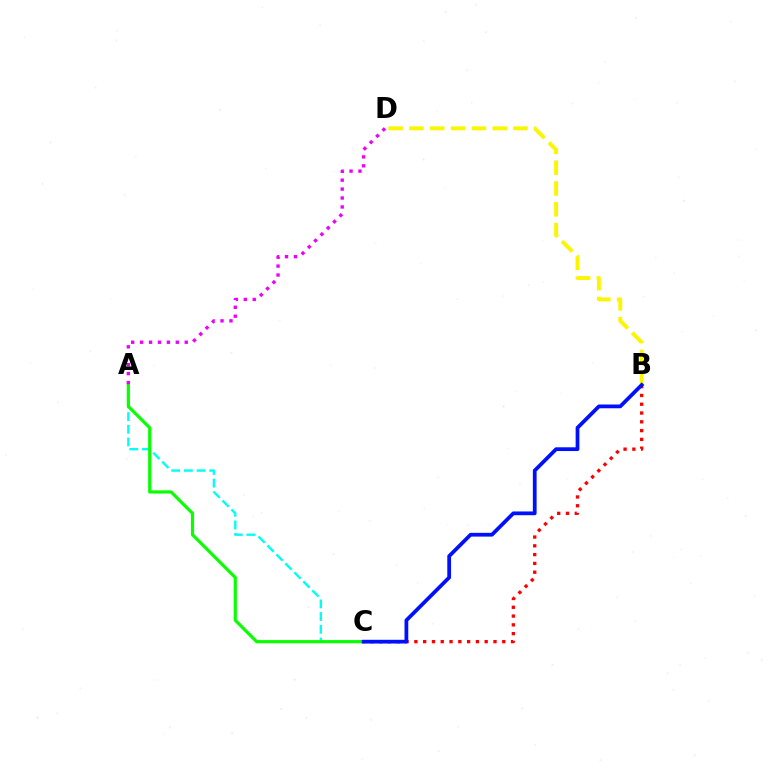{('A', 'C'): [{'color': '#00fff6', 'line_style': 'dashed', 'thickness': 1.72}, {'color': '#08ff00', 'line_style': 'solid', 'thickness': 2.28}], ('B', 'C'): [{'color': '#ff0000', 'line_style': 'dotted', 'thickness': 2.39}, {'color': '#0010ff', 'line_style': 'solid', 'thickness': 2.7}], ('B', 'D'): [{'color': '#fcf500', 'line_style': 'dashed', 'thickness': 2.83}], ('A', 'D'): [{'color': '#ee00ff', 'line_style': 'dotted', 'thickness': 2.43}]}